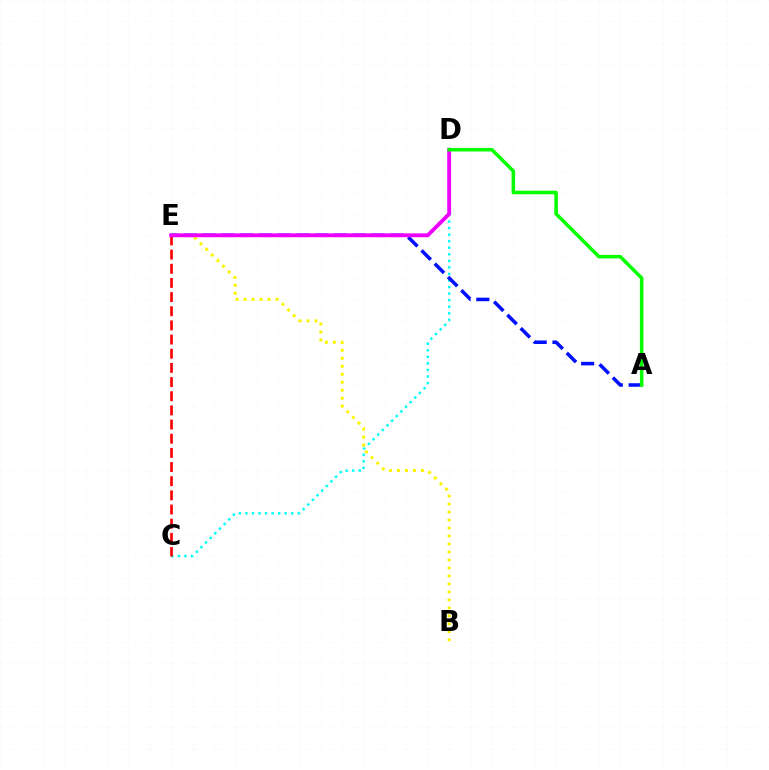{('C', 'D'): [{'color': '#00fff6', 'line_style': 'dotted', 'thickness': 1.78}], ('A', 'E'): [{'color': '#0010ff', 'line_style': 'dashed', 'thickness': 2.55}], ('C', 'E'): [{'color': '#ff0000', 'line_style': 'dashed', 'thickness': 1.92}], ('B', 'E'): [{'color': '#fcf500', 'line_style': 'dotted', 'thickness': 2.17}], ('D', 'E'): [{'color': '#ee00ff', 'line_style': 'solid', 'thickness': 2.76}], ('A', 'D'): [{'color': '#08ff00', 'line_style': 'solid', 'thickness': 2.55}]}